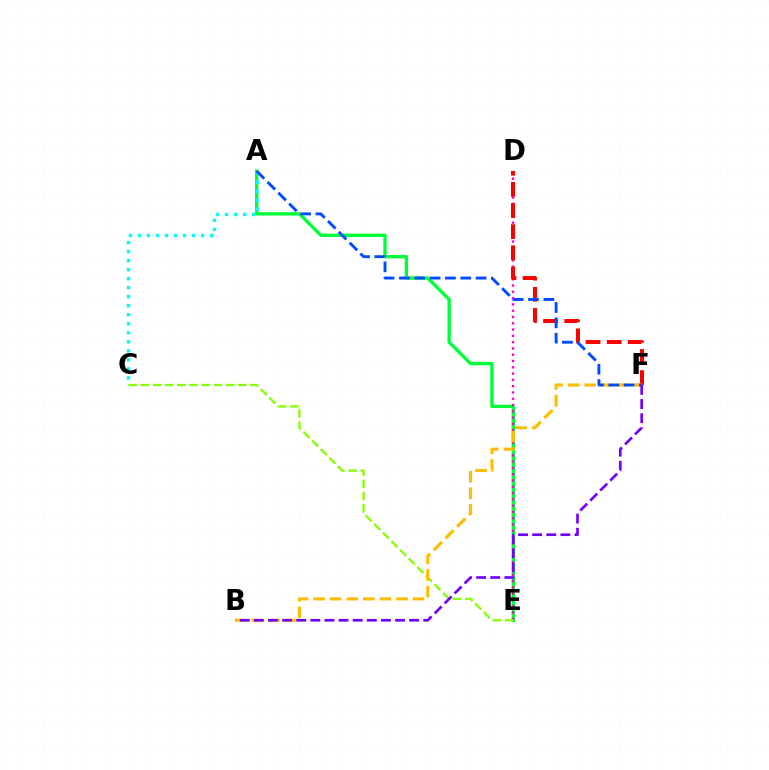{('A', 'E'): [{'color': '#00ff39', 'line_style': 'solid', 'thickness': 2.41}], ('D', 'E'): [{'color': '#ff00cf', 'line_style': 'dotted', 'thickness': 1.71}], ('A', 'C'): [{'color': '#00fff6', 'line_style': 'dotted', 'thickness': 2.45}], ('D', 'F'): [{'color': '#ff0000', 'line_style': 'dashed', 'thickness': 2.87}], ('C', 'E'): [{'color': '#84ff00', 'line_style': 'dashed', 'thickness': 1.65}], ('B', 'F'): [{'color': '#ffbd00', 'line_style': 'dashed', 'thickness': 2.25}, {'color': '#7200ff', 'line_style': 'dashed', 'thickness': 1.92}], ('A', 'F'): [{'color': '#004bff', 'line_style': 'dashed', 'thickness': 2.08}]}